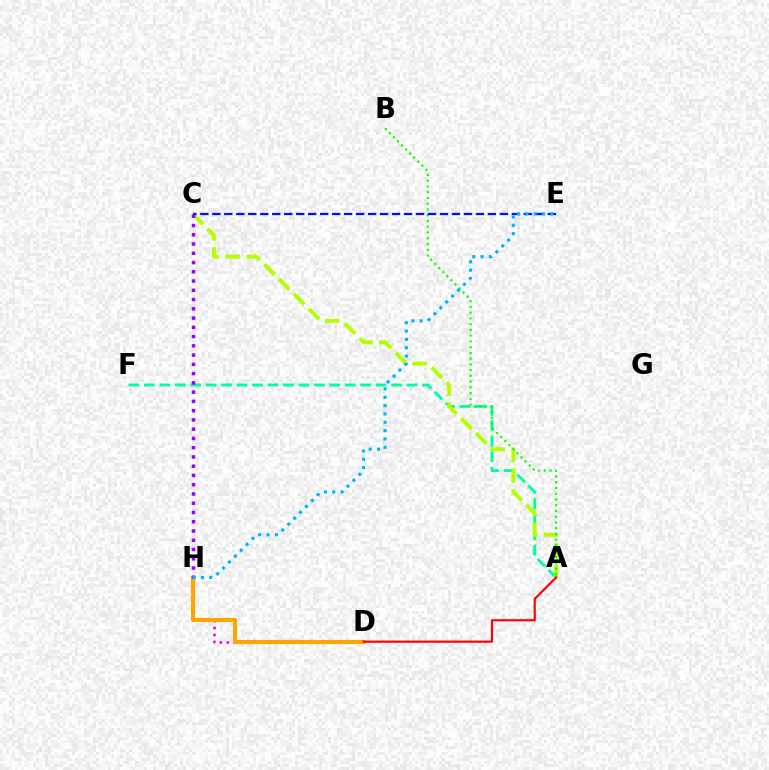{('A', 'F'): [{'color': '#00ff9d', 'line_style': 'dashed', 'thickness': 2.1}], ('A', 'C'): [{'color': '#b3ff00', 'line_style': 'dashed', 'thickness': 2.86}], ('D', 'H'): [{'color': '#ff00bd', 'line_style': 'dotted', 'thickness': 1.88}, {'color': '#ffa500', 'line_style': 'solid', 'thickness': 2.97}], ('A', 'B'): [{'color': '#08ff00', 'line_style': 'dotted', 'thickness': 1.56}], ('C', 'E'): [{'color': '#0010ff', 'line_style': 'dashed', 'thickness': 1.63}], ('A', 'D'): [{'color': '#ff0000', 'line_style': 'solid', 'thickness': 1.57}], ('C', 'H'): [{'color': '#9b00ff', 'line_style': 'dotted', 'thickness': 2.52}], ('E', 'H'): [{'color': '#00b5ff', 'line_style': 'dotted', 'thickness': 2.27}]}